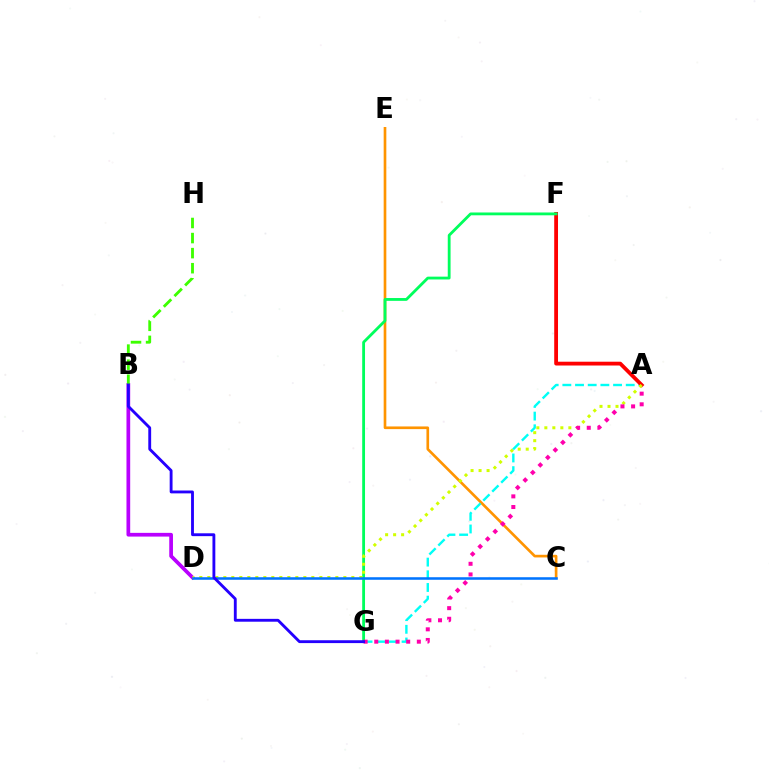{('C', 'E'): [{'color': '#ff9400', 'line_style': 'solid', 'thickness': 1.92}], ('A', 'G'): [{'color': '#00fff6', 'line_style': 'dashed', 'thickness': 1.72}, {'color': '#ff00ac', 'line_style': 'dotted', 'thickness': 2.89}], ('B', 'D'): [{'color': '#b900ff', 'line_style': 'solid', 'thickness': 2.68}], ('A', 'F'): [{'color': '#ff0000', 'line_style': 'solid', 'thickness': 2.74}], ('F', 'G'): [{'color': '#00ff5c', 'line_style': 'solid', 'thickness': 2.03}], ('A', 'D'): [{'color': '#d1ff00', 'line_style': 'dotted', 'thickness': 2.17}], ('C', 'D'): [{'color': '#0074ff', 'line_style': 'solid', 'thickness': 1.83}], ('B', 'H'): [{'color': '#3dff00', 'line_style': 'dashed', 'thickness': 2.05}], ('B', 'G'): [{'color': '#2500ff', 'line_style': 'solid', 'thickness': 2.06}]}